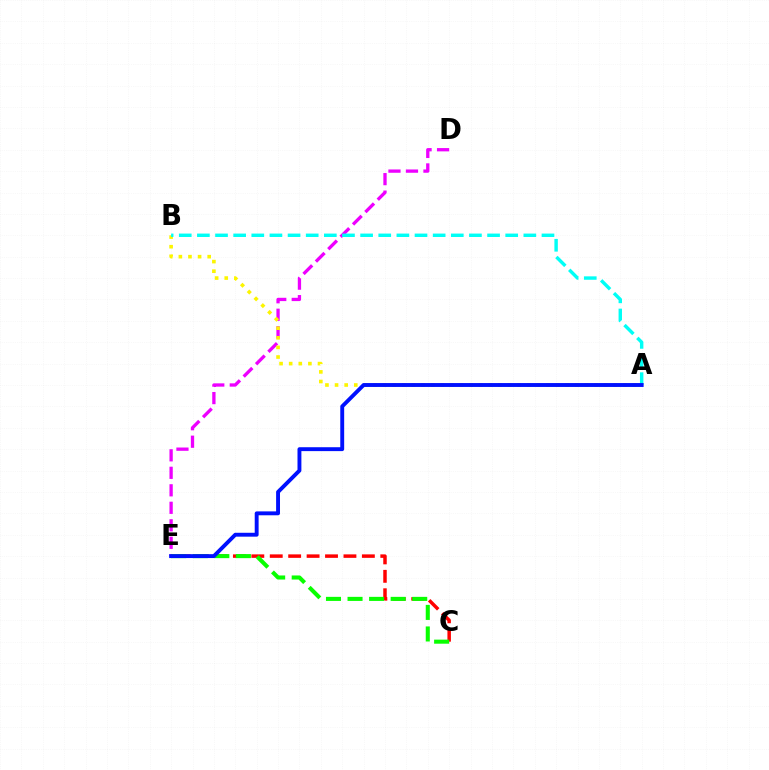{('D', 'E'): [{'color': '#ee00ff', 'line_style': 'dashed', 'thickness': 2.38}], ('C', 'E'): [{'color': '#ff0000', 'line_style': 'dashed', 'thickness': 2.5}, {'color': '#08ff00', 'line_style': 'dashed', 'thickness': 2.93}], ('A', 'B'): [{'color': '#fcf500', 'line_style': 'dotted', 'thickness': 2.61}, {'color': '#00fff6', 'line_style': 'dashed', 'thickness': 2.46}], ('A', 'E'): [{'color': '#0010ff', 'line_style': 'solid', 'thickness': 2.8}]}